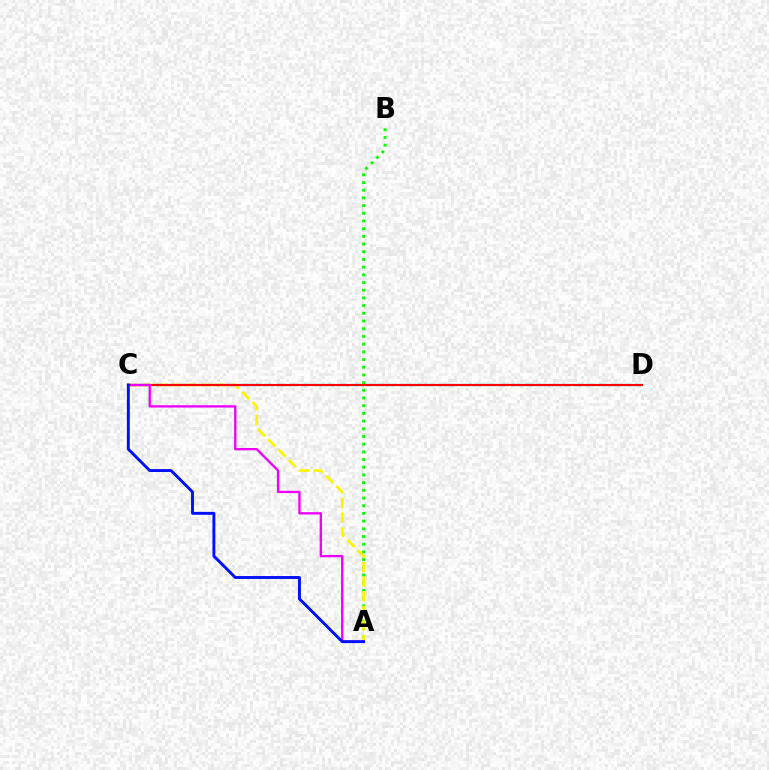{('C', 'D'): [{'color': '#00fff6', 'line_style': 'dashed', 'thickness': 1.68}, {'color': '#ff0000', 'line_style': 'solid', 'thickness': 1.55}], ('A', 'B'): [{'color': '#08ff00', 'line_style': 'dotted', 'thickness': 2.09}], ('A', 'C'): [{'color': '#fcf500', 'line_style': 'dashed', 'thickness': 1.98}, {'color': '#ee00ff', 'line_style': 'solid', 'thickness': 1.67}, {'color': '#0010ff', 'line_style': 'solid', 'thickness': 2.1}]}